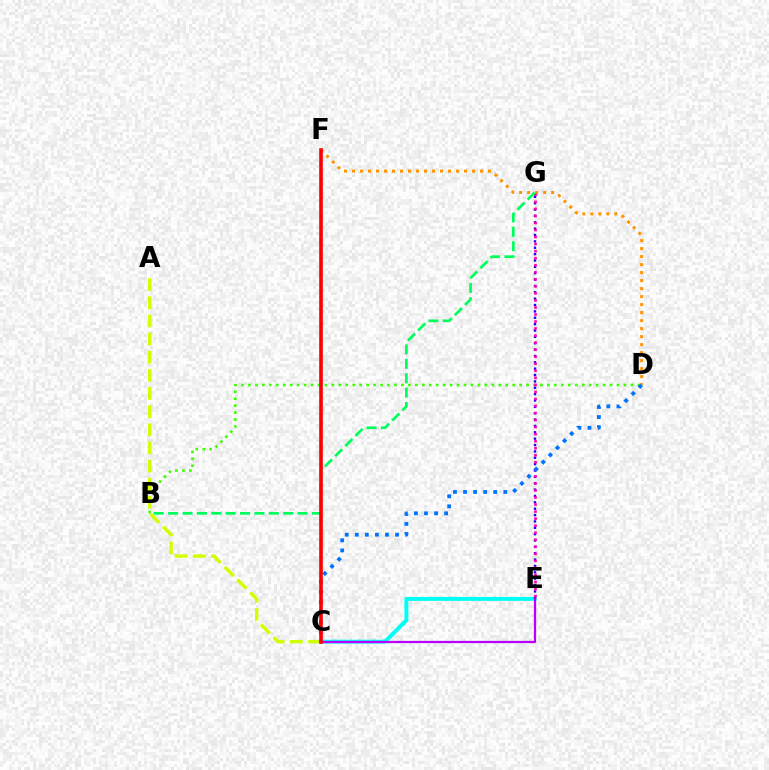{('D', 'F'): [{'color': '#ff9400', 'line_style': 'dotted', 'thickness': 2.17}], ('B', 'D'): [{'color': '#3dff00', 'line_style': 'dotted', 'thickness': 1.89}], ('C', 'E'): [{'color': '#00fff6', 'line_style': 'solid', 'thickness': 2.84}, {'color': '#b900ff', 'line_style': 'solid', 'thickness': 1.62}], ('E', 'G'): [{'color': '#2500ff', 'line_style': 'dotted', 'thickness': 1.73}, {'color': '#ff00ac', 'line_style': 'dotted', 'thickness': 1.91}], ('A', 'C'): [{'color': '#d1ff00', 'line_style': 'dashed', 'thickness': 2.46}], ('C', 'D'): [{'color': '#0074ff', 'line_style': 'dotted', 'thickness': 2.74}], ('B', 'G'): [{'color': '#00ff5c', 'line_style': 'dashed', 'thickness': 1.95}], ('C', 'F'): [{'color': '#ff0000', 'line_style': 'solid', 'thickness': 2.61}]}